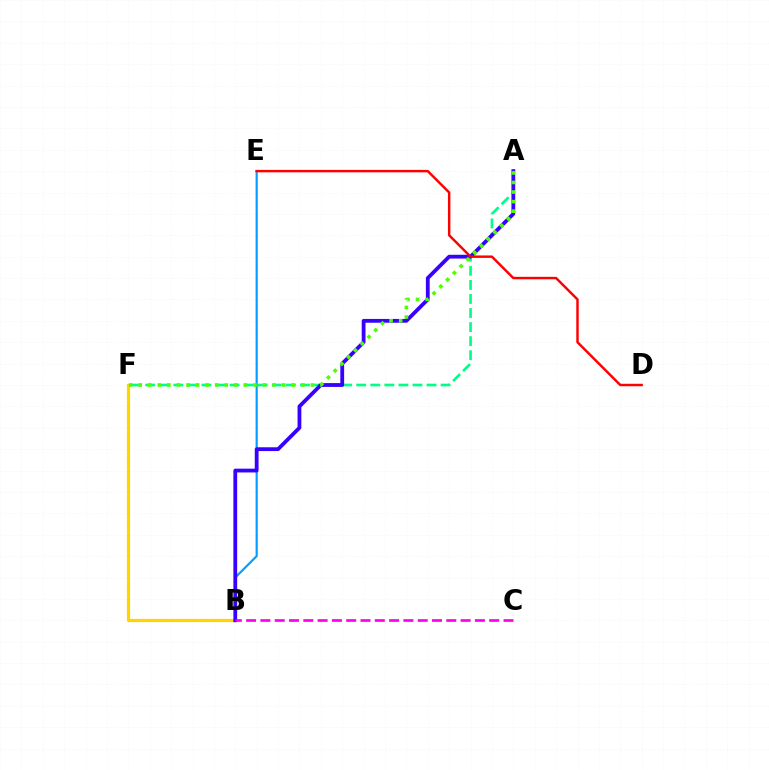{('B', 'E'): [{'color': '#009eff', 'line_style': 'solid', 'thickness': 1.55}], ('B', 'F'): [{'color': '#ffd500', 'line_style': 'solid', 'thickness': 2.33}], ('A', 'F'): [{'color': '#00ff86', 'line_style': 'dashed', 'thickness': 1.91}, {'color': '#4fff00', 'line_style': 'dotted', 'thickness': 2.6}], ('A', 'B'): [{'color': '#3700ff', 'line_style': 'solid', 'thickness': 2.73}], ('B', 'C'): [{'color': '#ff00ed', 'line_style': 'dashed', 'thickness': 1.94}], ('D', 'E'): [{'color': '#ff0000', 'line_style': 'solid', 'thickness': 1.76}]}